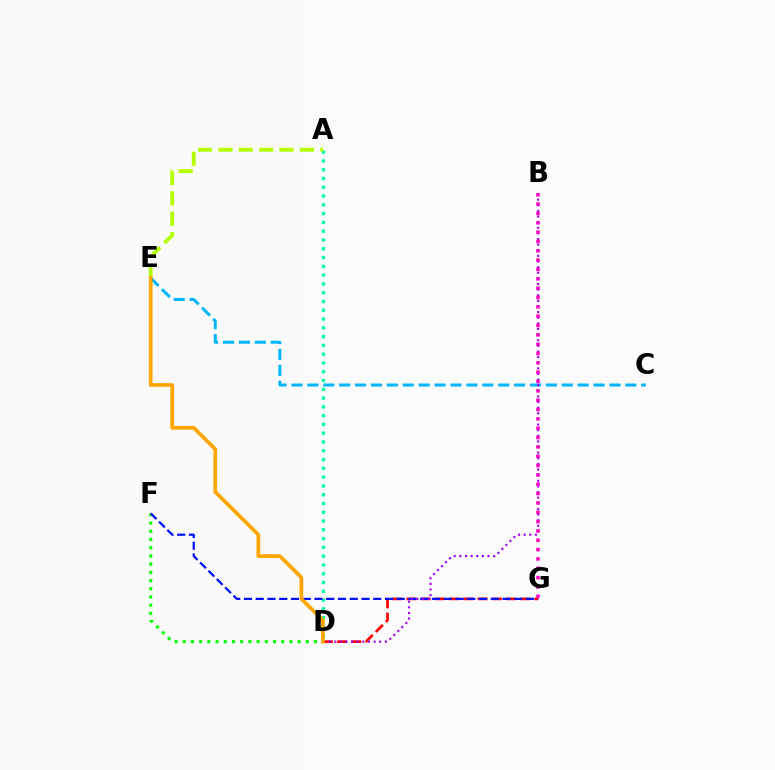{('D', 'F'): [{'color': '#08ff00', 'line_style': 'dotted', 'thickness': 2.23}], ('D', 'G'): [{'color': '#ff0000', 'line_style': 'dashed', 'thickness': 1.93}], ('C', 'E'): [{'color': '#00b5ff', 'line_style': 'dashed', 'thickness': 2.16}], ('A', 'D'): [{'color': '#00ff9d', 'line_style': 'dotted', 'thickness': 2.39}], ('F', 'G'): [{'color': '#0010ff', 'line_style': 'dashed', 'thickness': 1.6}], ('B', 'D'): [{'color': '#9b00ff', 'line_style': 'dotted', 'thickness': 1.53}], ('A', 'E'): [{'color': '#b3ff00', 'line_style': 'dashed', 'thickness': 2.77}], ('B', 'G'): [{'color': '#ff00bd', 'line_style': 'dotted', 'thickness': 2.54}], ('D', 'E'): [{'color': '#ffa500', 'line_style': 'solid', 'thickness': 2.66}]}